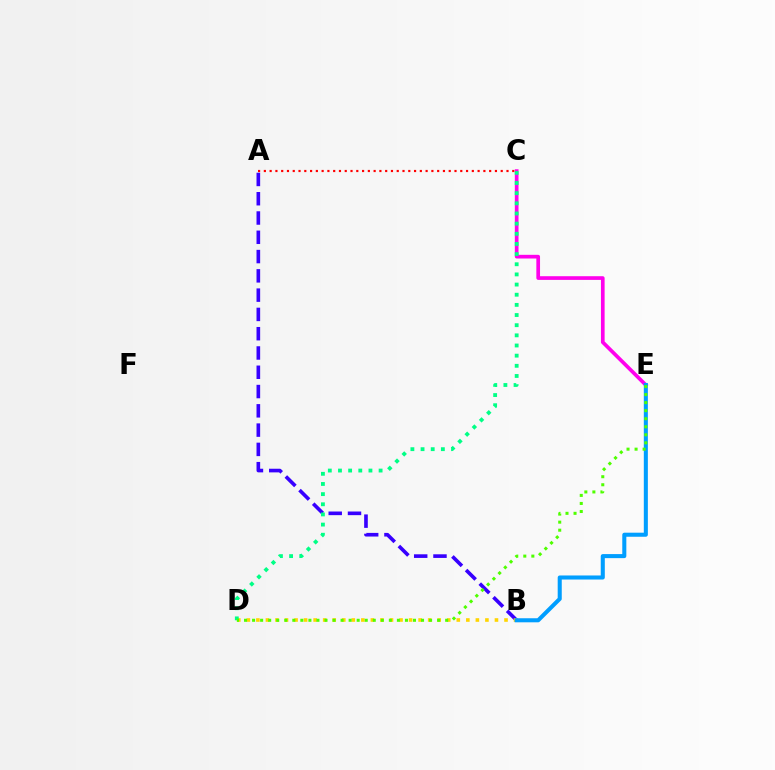{('C', 'E'): [{'color': '#ff00ed', 'line_style': 'solid', 'thickness': 2.66}], ('A', 'B'): [{'color': '#3700ff', 'line_style': 'dashed', 'thickness': 2.62}], ('B', 'D'): [{'color': '#ffd500', 'line_style': 'dotted', 'thickness': 2.59}], ('C', 'D'): [{'color': '#00ff86', 'line_style': 'dotted', 'thickness': 2.76}], ('B', 'E'): [{'color': '#009eff', 'line_style': 'solid', 'thickness': 2.92}], ('A', 'C'): [{'color': '#ff0000', 'line_style': 'dotted', 'thickness': 1.57}], ('D', 'E'): [{'color': '#4fff00', 'line_style': 'dotted', 'thickness': 2.19}]}